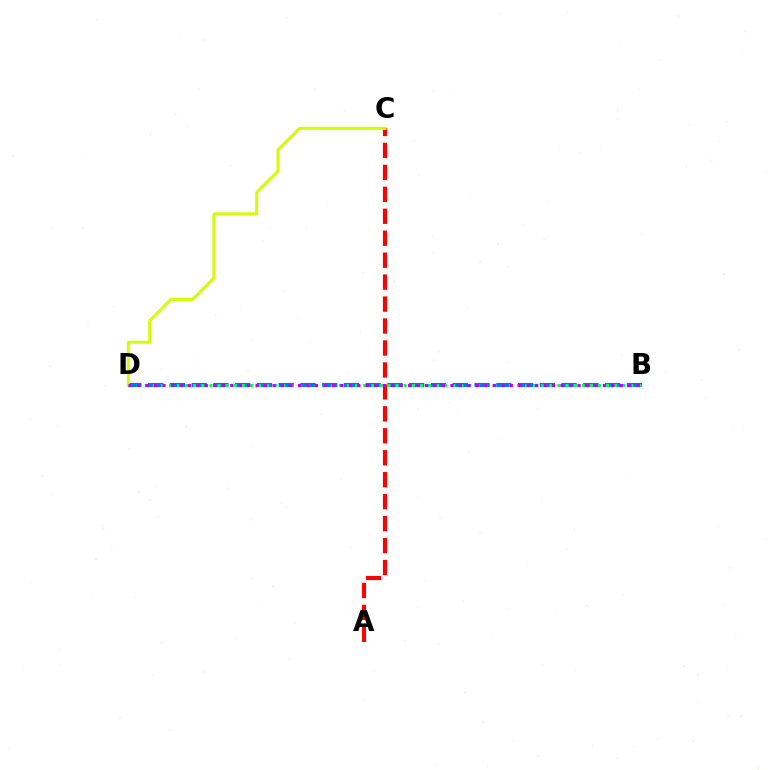{('B', 'D'): [{'color': '#0074ff', 'line_style': 'dashed', 'thickness': 2.96}, {'color': '#00ff5c', 'line_style': 'dotted', 'thickness': 2.2}, {'color': '#b900ff', 'line_style': 'dotted', 'thickness': 2.3}], ('A', 'C'): [{'color': '#ff0000', 'line_style': 'dashed', 'thickness': 2.98}], ('C', 'D'): [{'color': '#d1ff00', 'line_style': 'solid', 'thickness': 2.17}]}